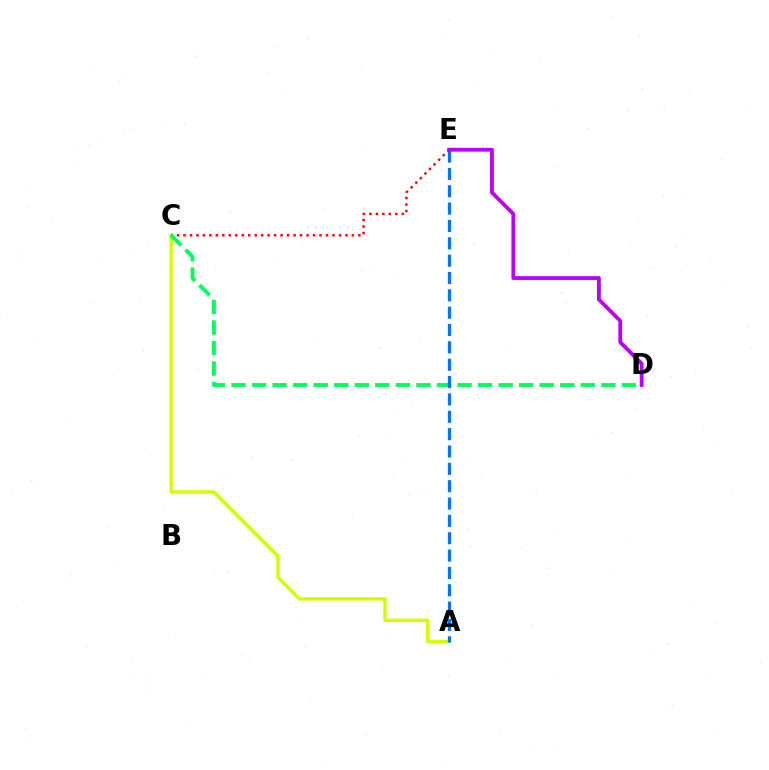{('A', 'C'): [{'color': '#d1ff00', 'line_style': 'solid', 'thickness': 2.44}], ('C', 'E'): [{'color': '#ff0000', 'line_style': 'dotted', 'thickness': 1.76}], ('C', 'D'): [{'color': '#00ff5c', 'line_style': 'dashed', 'thickness': 2.79}], ('A', 'E'): [{'color': '#0074ff', 'line_style': 'dashed', 'thickness': 2.36}], ('D', 'E'): [{'color': '#b900ff', 'line_style': 'solid', 'thickness': 2.75}]}